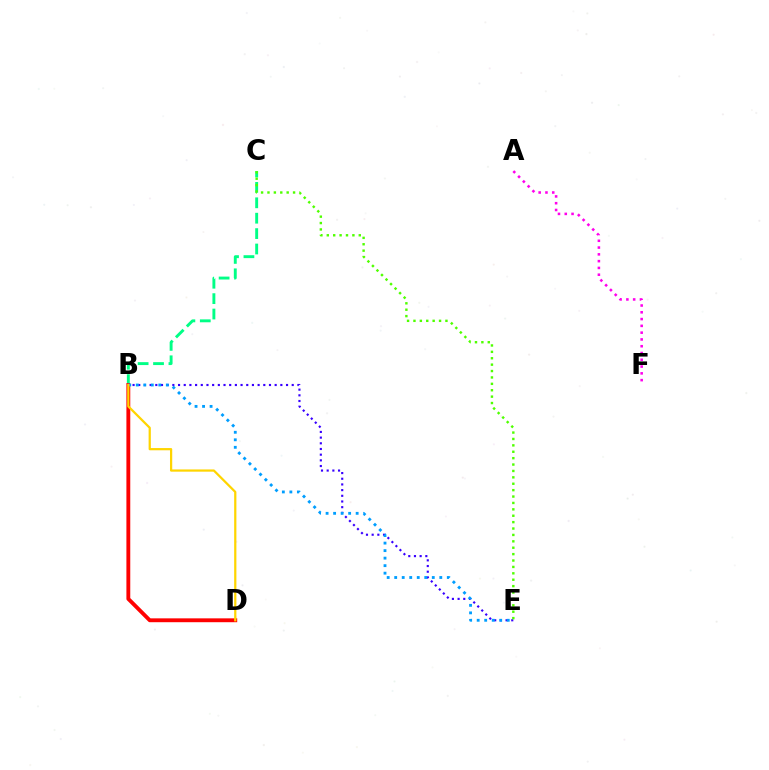{('B', 'C'): [{'color': '#00ff86', 'line_style': 'dashed', 'thickness': 2.09}], ('B', 'E'): [{'color': '#3700ff', 'line_style': 'dotted', 'thickness': 1.54}, {'color': '#009eff', 'line_style': 'dotted', 'thickness': 2.04}], ('B', 'D'): [{'color': '#ff0000', 'line_style': 'solid', 'thickness': 2.78}, {'color': '#ffd500', 'line_style': 'solid', 'thickness': 1.61}], ('A', 'F'): [{'color': '#ff00ed', 'line_style': 'dotted', 'thickness': 1.84}], ('C', 'E'): [{'color': '#4fff00', 'line_style': 'dotted', 'thickness': 1.74}]}